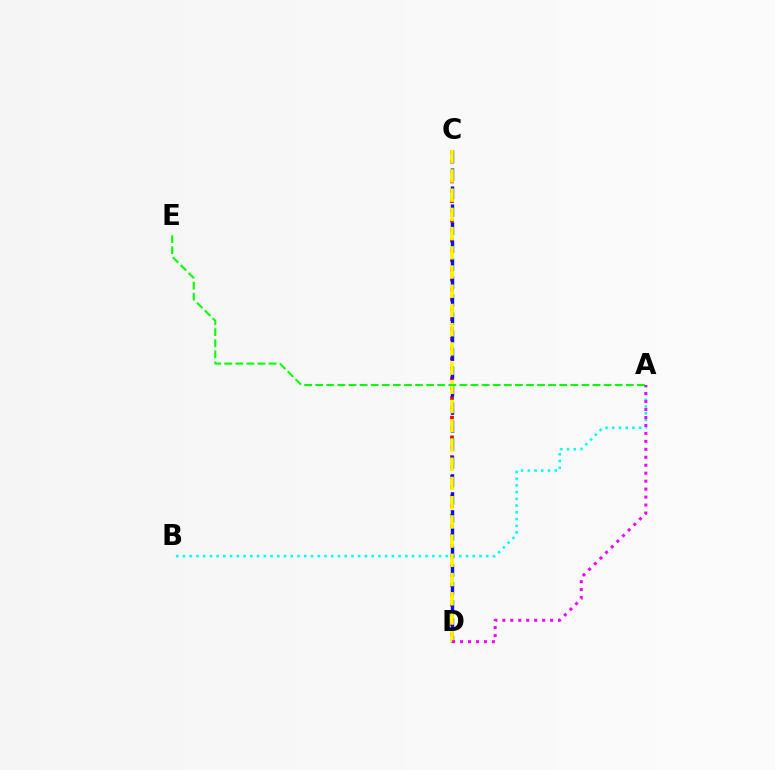{('C', 'D'): [{'color': '#ff0000', 'line_style': 'dotted', 'thickness': 2.67}, {'color': '#0010ff', 'line_style': 'dashed', 'thickness': 2.44}, {'color': '#fcf500', 'line_style': 'dashed', 'thickness': 2.61}], ('A', 'B'): [{'color': '#00fff6', 'line_style': 'dotted', 'thickness': 1.83}], ('A', 'D'): [{'color': '#ee00ff', 'line_style': 'dotted', 'thickness': 2.16}], ('A', 'E'): [{'color': '#08ff00', 'line_style': 'dashed', 'thickness': 1.51}]}